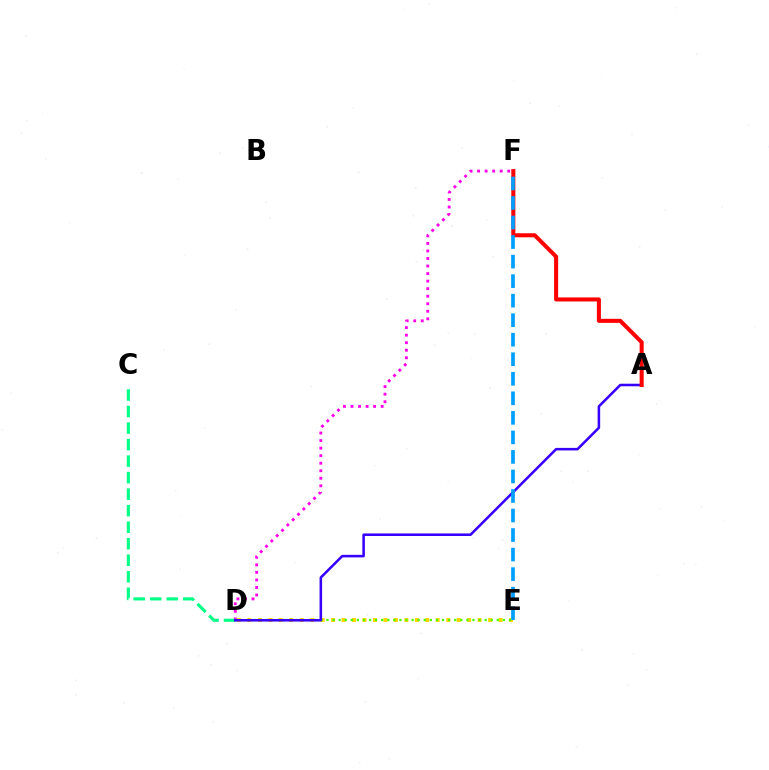{('D', 'E'): [{'color': '#ffd500', 'line_style': 'dotted', 'thickness': 2.84}, {'color': '#4fff00', 'line_style': 'dotted', 'thickness': 1.65}], ('D', 'F'): [{'color': '#ff00ed', 'line_style': 'dotted', 'thickness': 2.05}], ('C', 'D'): [{'color': '#00ff86', 'line_style': 'dashed', 'thickness': 2.24}], ('A', 'D'): [{'color': '#3700ff', 'line_style': 'solid', 'thickness': 1.84}], ('A', 'F'): [{'color': '#ff0000', 'line_style': 'solid', 'thickness': 2.91}], ('E', 'F'): [{'color': '#009eff', 'line_style': 'dashed', 'thickness': 2.65}]}